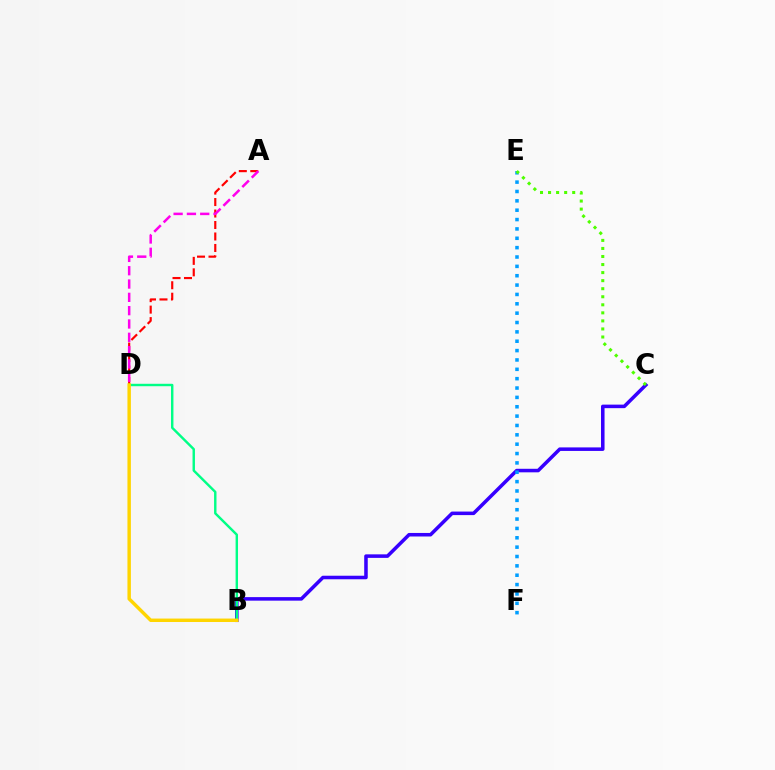{('A', 'D'): [{'color': '#ff0000', 'line_style': 'dashed', 'thickness': 1.56}, {'color': '#ff00ed', 'line_style': 'dashed', 'thickness': 1.81}], ('B', 'C'): [{'color': '#3700ff', 'line_style': 'solid', 'thickness': 2.55}], ('E', 'F'): [{'color': '#009eff', 'line_style': 'dotted', 'thickness': 2.54}], ('B', 'D'): [{'color': '#00ff86', 'line_style': 'solid', 'thickness': 1.74}, {'color': '#ffd500', 'line_style': 'solid', 'thickness': 2.48}], ('C', 'E'): [{'color': '#4fff00', 'line_style': 'dotted', 'thickness': 2.19}]}